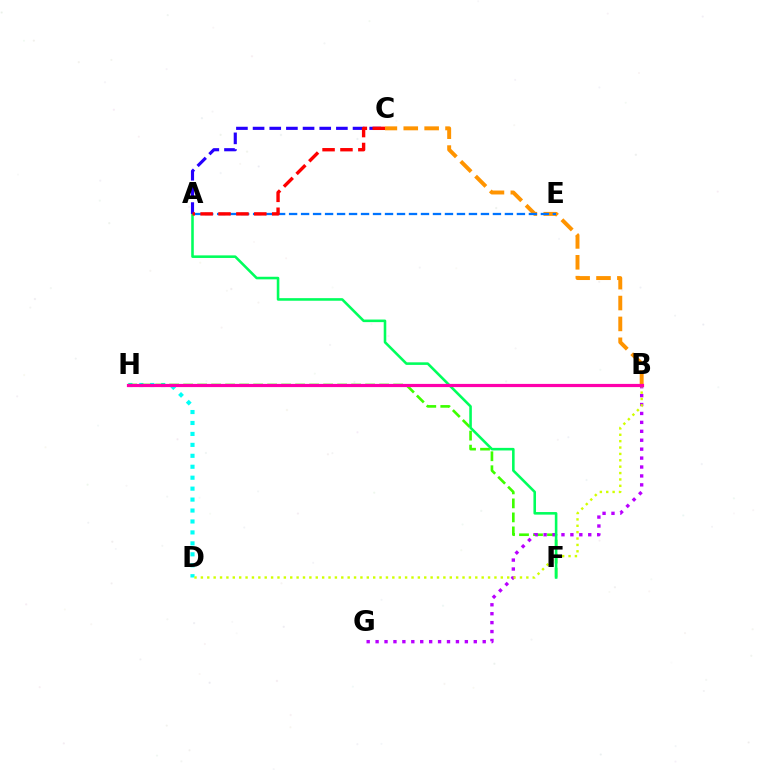{('D', 'H'): [{'color': '#00fff6', 'line_style': 'dotted', 'thickness': 2.97}], ('B', 'C'): [{'color': '#ff9400', 'line_style': 'dashed', 'thickness': 2.84}], ('F', 'H'): [{'color': '#3dff00', 'line_style': 'dashed', 'thickness': 1.9}], ('B', 'G'): [{'color': '#b900ff', 'line_style': 'dotted', 'thickness': 2.42}], ('B', 'D'): [{'color': '#d1ff00', 'line_style': 'dotted', 'thickness': 1.73}], ('A', 'F'): [{'color': '#00ff5c', 'line_style': 'solid', 'thickness': 1.86}], ('A', 'C'): [{'color': '#2500ff', 'line_style': 'dashed', 'thickness': 2.26}, {'color': '#ff0000', 'line_style': 'dashed', 'thickness': 2.43}], ('B', 'H'): [{'color': '#ff00ac', 'line_style': 'solid', 'thickness': 2.3}], ('A', 'E'): [{'color': '#0074ff', 'line_style': 'dashed', 'thickness': 1.63}]}